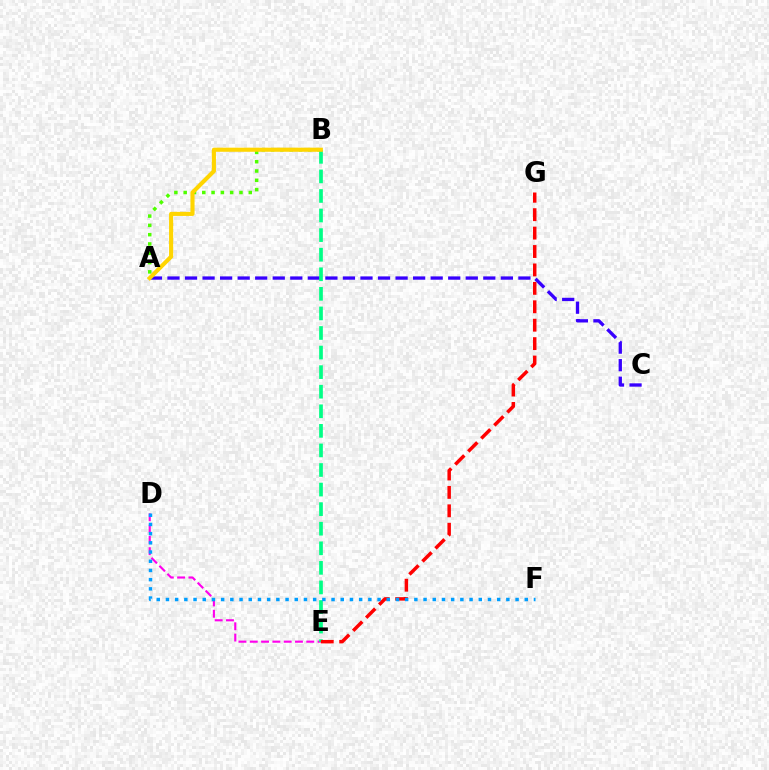{('A', 'C'): [{'color': '#3700ff', 'line_style': 'dashed', 'thickness': 2.38}], ('A', 'B'): [{'color': '#4fff00', 'line_style': 'dotted', 'thickness': 2.53}, {'color': '#ffd500', 'line_style': 'solid', 'thickness': 2.96}], ('D', 'E'): [{'color': '#ff00ed', 'line_style': 'dashed', 'thickness': 1.53}], ('B', 'E'): [{'color': '#00ff86', 'line_style': 'dashed', 'thickness': 2.66}], ('E', 'G'): [{'color': '#ff0000', 'line_style': 'dashed', 'thickness': 2.5}], ('D', 'F'): [{'color': '#009eff', 'line_style': 'dotted', 'thickness': 2.5}]}